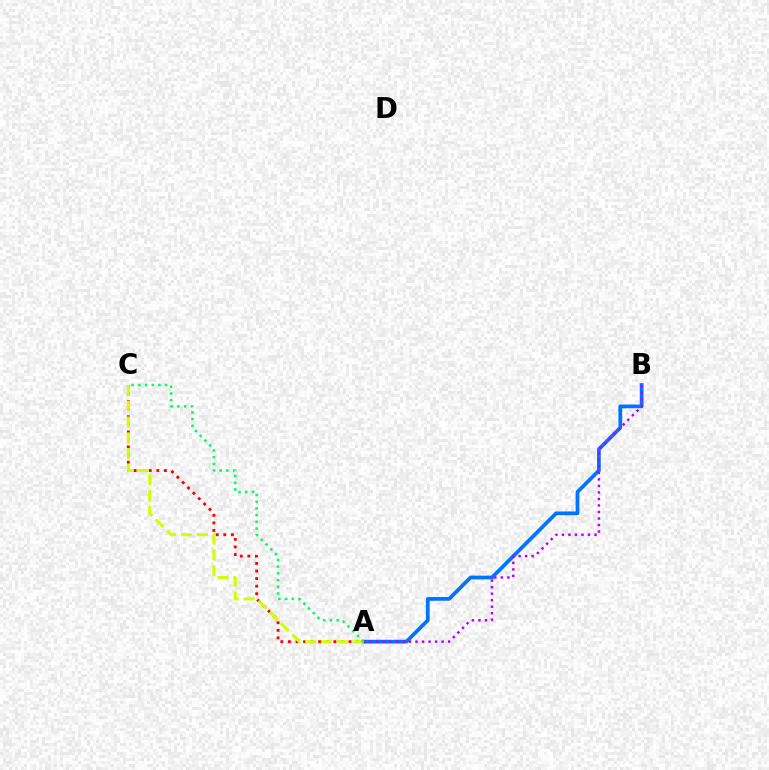{('A', 'B'): [{'color': '#0074ff', 'line_style': 'solid', 'thickness': 2.69}, {'color': '#b900ff', 'line_style': 'dotted', 'thickness': 1.77}], ('A', 'C'): [{'color': '#ff0000', 'line_style': 'dotted', 'thickness': 2.06}, {'color': '#d1ff00', 'line_style': 'dashed', 'thickness': 2.15}, {'color': '#00ff5c', 'line_style': 'dotted', 'thickness': 1.82}]}